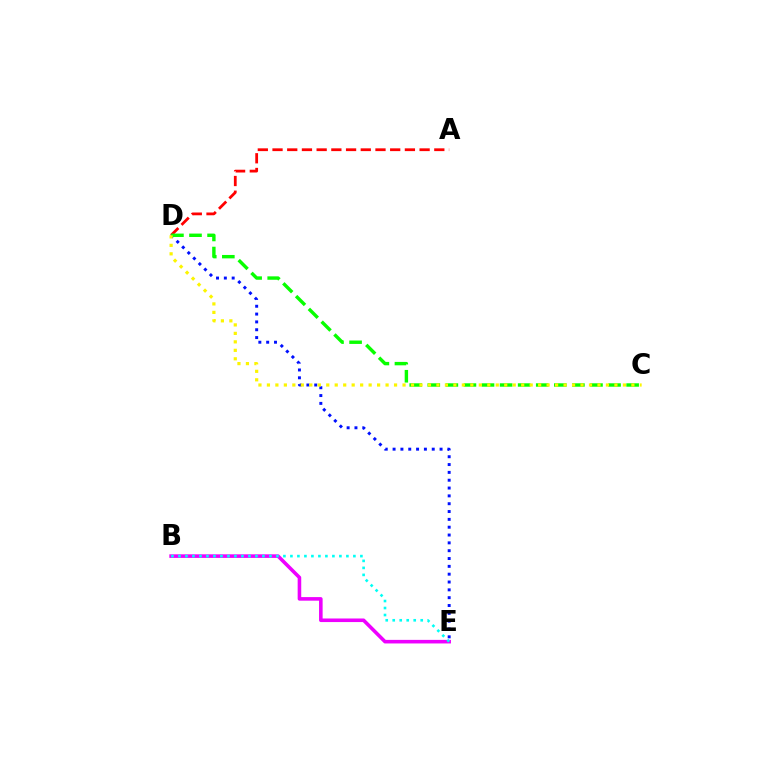{('B', 'E'): [{'color': '#ee00ff', 'line_style': 'solid', 'thickness': 2.58}, {'color': '#00fff6', 'line_style': 'dotted', 'thickness': 1.9}], ('A', 'D'): [{'color': '#ff0000', 'line_style': 'dashed', 'thickness': 2.0}], ('D', 'E'): [{'color': '#0010ff', 'line_style': 'dotted', 'thickness': 2.13}], ('C', 'D'): [{'color': '#08ff00', 'line_style': 'dashed', 'thickness': 2.46}, {'color': '#fcf500', 'line_style': 'dotted', 'thickness': 2.3}]}